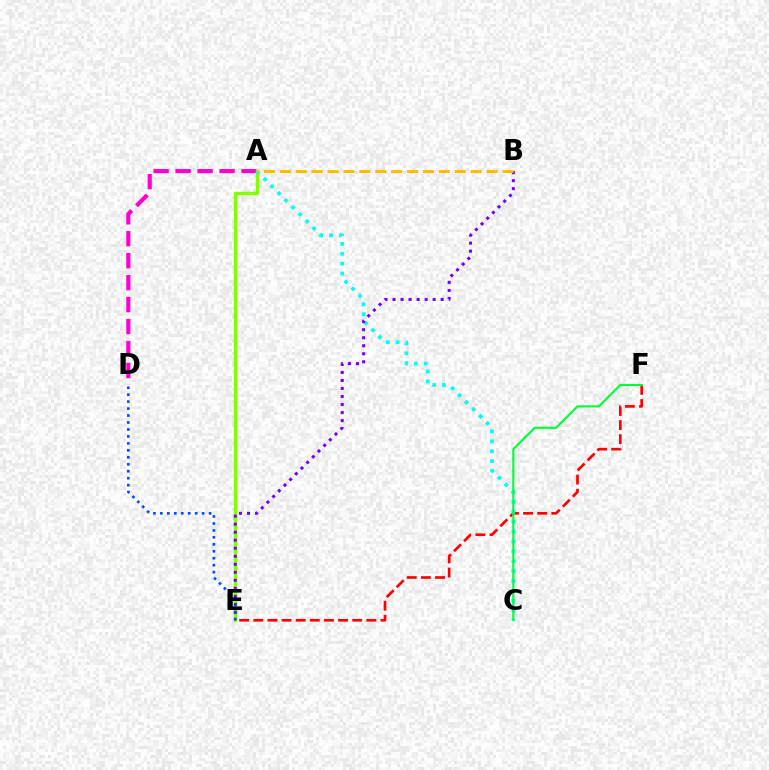{('A', 'D'): [{'color': '#ff00cf', 'line_style': 'dashed', 'thickness': 2.98}], ('A', 'E'): [{'color': '#84ff00', 'line_style': 'solid', 'thickness': 2.47}], ('E', 'F'): [{'color': '#ff0000', 'line_style': 'dashed', 'thickness': 1.92}], ('A', 'C'): [{'color': '#00fff6', 'line_style': 'dotted', 'thickness': 2.69}], ('B', 'E'): [{'color': '#7200ff', 'line_style': 'dotted', 'thickness': 2.18}], ('D', 'E'): [{'color': '#004bff', 'line_style': 'dotted', 'thickness': 1.89}], ('C', 'F'): [{'color': '#00ff39', 'line_style': 'solid', 'thickness': 1.54}], ('A', 'B'): [{'color': '#ffbd00', 'line_style': 'dashed', 'thickness': 2.16}]}